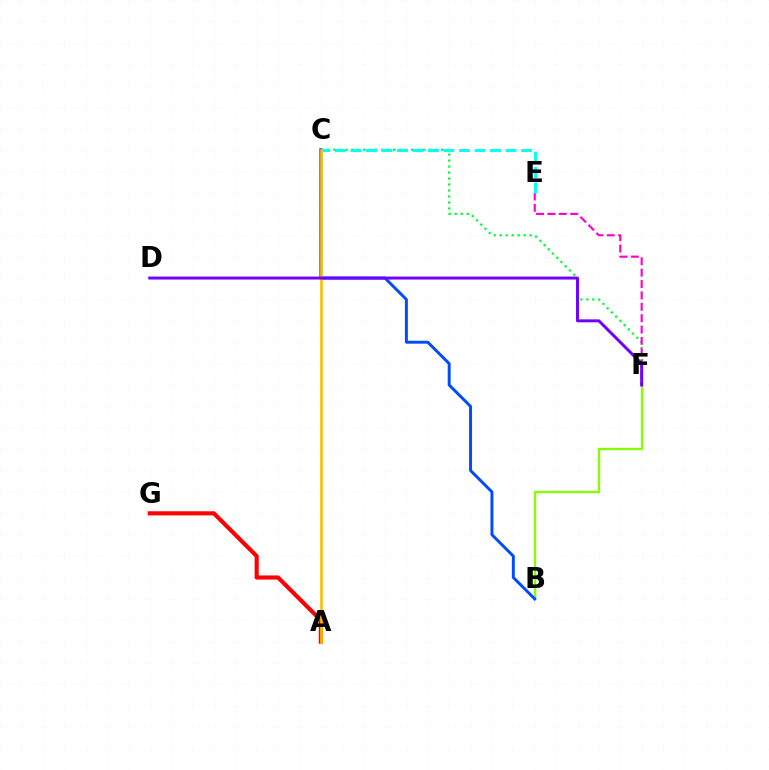{('A', 'G'): [{'color': '#ff0000', 'line_style': 'solid', 'thickness': 2.97}], ('B', 'F'): [{'color': '#84ff00', 'line_style': 'solid', 'thickness': 1.68}], ('C', 'F'): [{'color': '#00ff39', 'line_style': 'dotted', 'thickness': 1.63}], ('B', 'C'): [{'color': '#004bff', 'line_style': 'solid', 'thickness': 2.12}], ('E', 'F'): [{'color': '#ff00cf', 'line_style': 'dashed', 'thickness': 1.54}], ('C', 'E'): [{'color': '#00fff6', 'line_style': 'dashed', 'thickness': 2.11}], ('A', 'C'): [{'color': '#ffbd00', 'line_style': 'solid', 'thickness': 1.91}], ('D', 'F'): [{'color': '#7200ff', 'line_style': 'solid', 'thickness': 2.14}]}